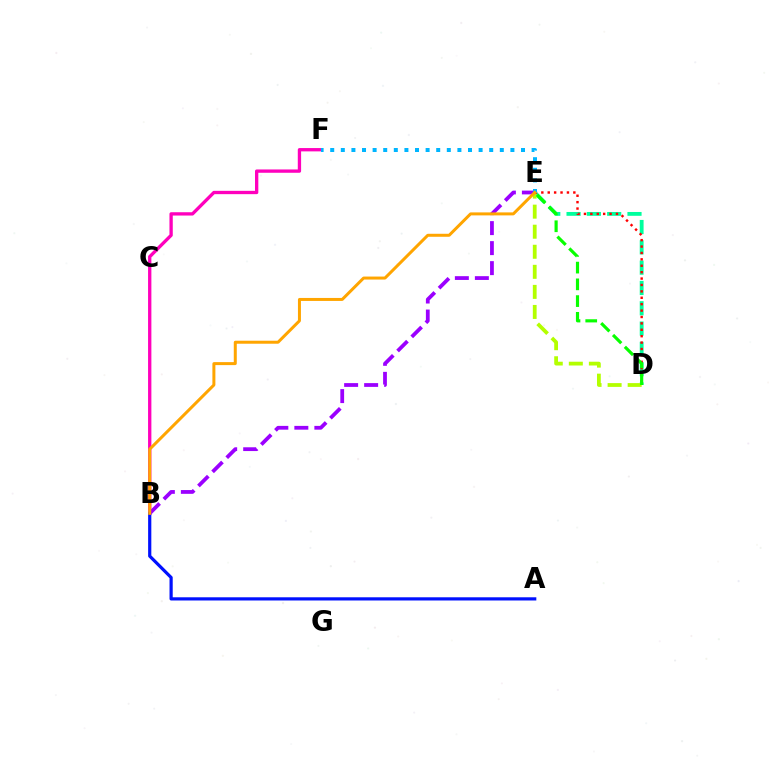{('D', 'E'): [{'color': '#00ff9d', 'line_style': 'dashed', 'thickness': 2.76}, {'color': '#b3ff00', 'line_style': 'dashed', 'thickness': 2.72}, {'color': '#ff0000', 'line_style': 'dotted', 'thickness': 1.74}, {'color': '#08ff00', 'line_style': 'dashed', 'thickness': 2.27}], ('B', 'F'): [{'color': '#ff00bd', 'line_style': 'solid', 'thickness': 2.39}], ('A', 'B'): [{'color': '#0010ff', 'line_style': 'solid', 'thickness': 2.3}], ('B', 'E'): [{'color': '#9b00ff', 'line_style': 'dashed', 'thickness': 2.72}, {'color': '#ffa500', 'line_style': 'solid', 'thickness': 2.16}], ('E', 'F'): [{'color': '#00b5ff', 'line_style': 'dotted', 'thickness': 2.88}]}